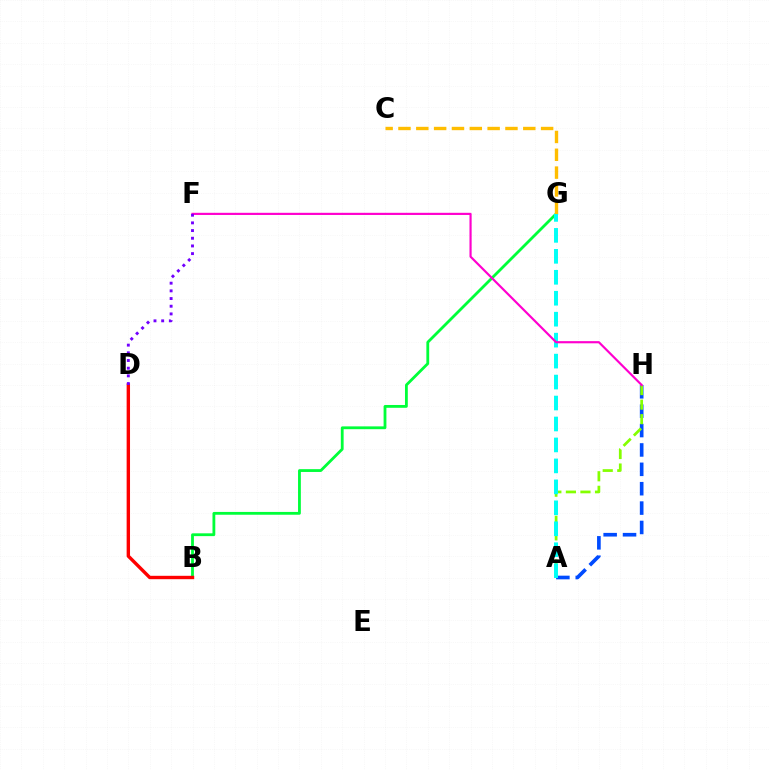{('A', 'H'): [{'color': '#004bff', 'line_style': 'dashed', 'thickness': 2.63}, {'color': '#84ff00', 'line_style': 'dashed', 'thickness': 1.98}], ('B', 'G'): [{'color': '#00ff39', 'line_style': 'solid', 'thickness': 2.02}], ('C', 'G'): [{'color': '#ffbd00', 'line_style': 'dashed', 'thickness': 2.42}], ('B', 'D'): [{'color': '#ff0000', 'line_style': 'solid', 'thickness': 2.44}], ('A', 'G'): [{'color': '#00fff6', 'line_style': 'dashed', 'thickness': 2.85}], ('F', 'H'): [{'color': '#ff00cf', 'line_style': 'solid', 'thickness': 1.56}], ('D', 'F'): [{'color': '#7200ff', 'line_style': 'dotted', 'thickness': 2.09}]}